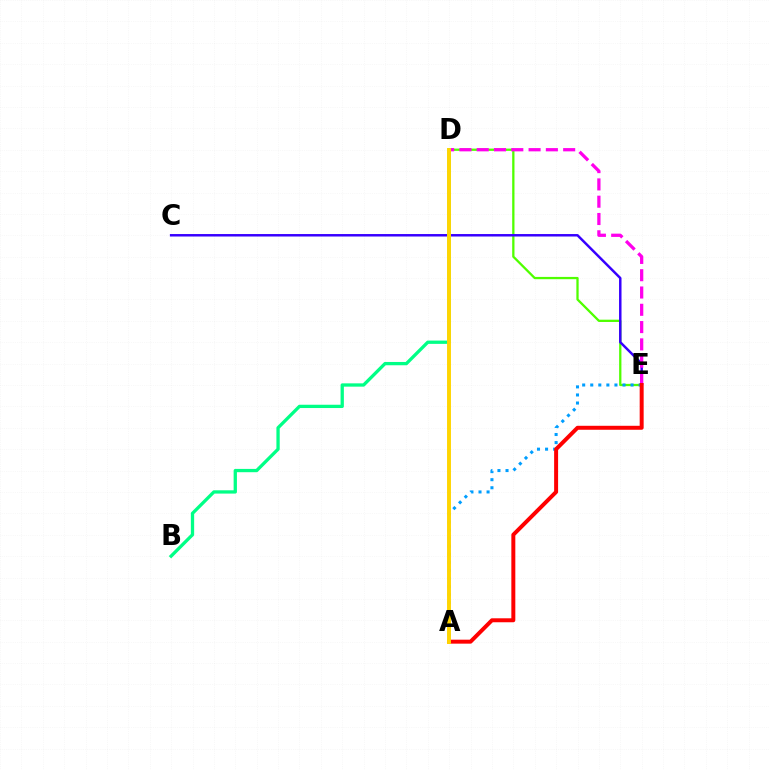{('D', 'E'): [{'color': '#4fff00', 'line_style': 'solid', 'thickness': 1.64}, {'color': '#ff00ed', 'line_style': 'dashed', 'thickness': 2.35}], ('C', 'E'): [{'color': '#3700ff', 'line_style': 'solid', 'thickness': 1.78}], ('A', 'E'): [{'color': '#009eff', 'line_style': 'dotted', 'thickness': 2.19}, {'color': '#ff0000', 'line_style': 'solid', 'thickness': 2.86}], ('B', 'D'): [{'color': '#00ff86', 'line_style': 'solid', 'thickness': 2.37}], ('A', 'D'): [{'color': '#ffd500', 'line_style': 'solid', 'thickness': 2.82}]}